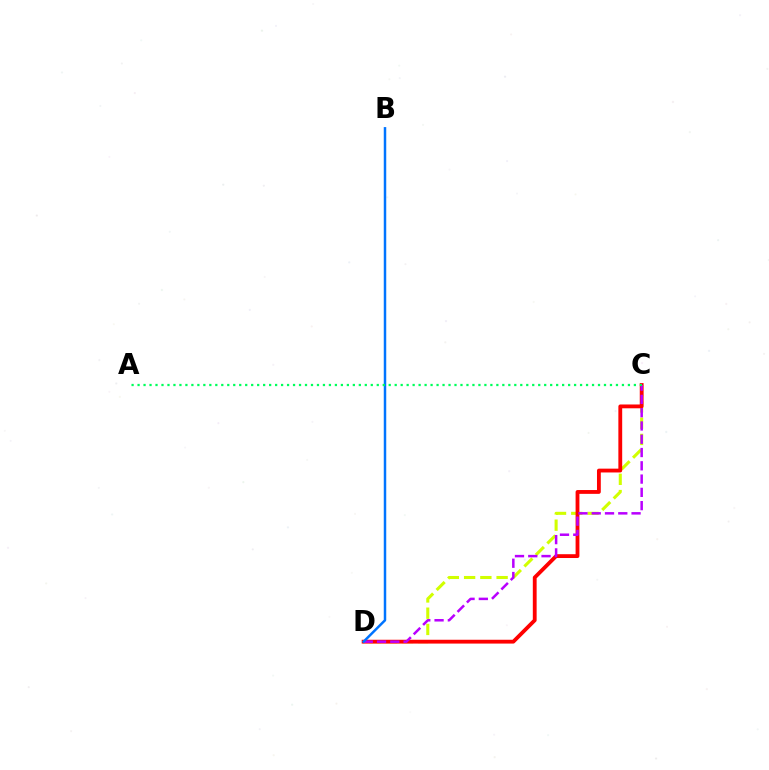{('C', 'D'): [{'color': '#d1ff00', 'line_style': 'dashed', 'thickness': 2.21}, {'color': '#ff0000', 'line_style': 'solid', 'thickness': 2.75}, {'color': '#b900ff', 'line_style': 'dashed', 'thickness': 1.8}], ('B', 'D'): [{'color': '#0074ff', 'line_style': 'solid', 'thickness': 1.79}], ('A', 'C'): [{'color': '#00ff5c', 'line_style': 'dotted', 'thickness': 1.62}]}